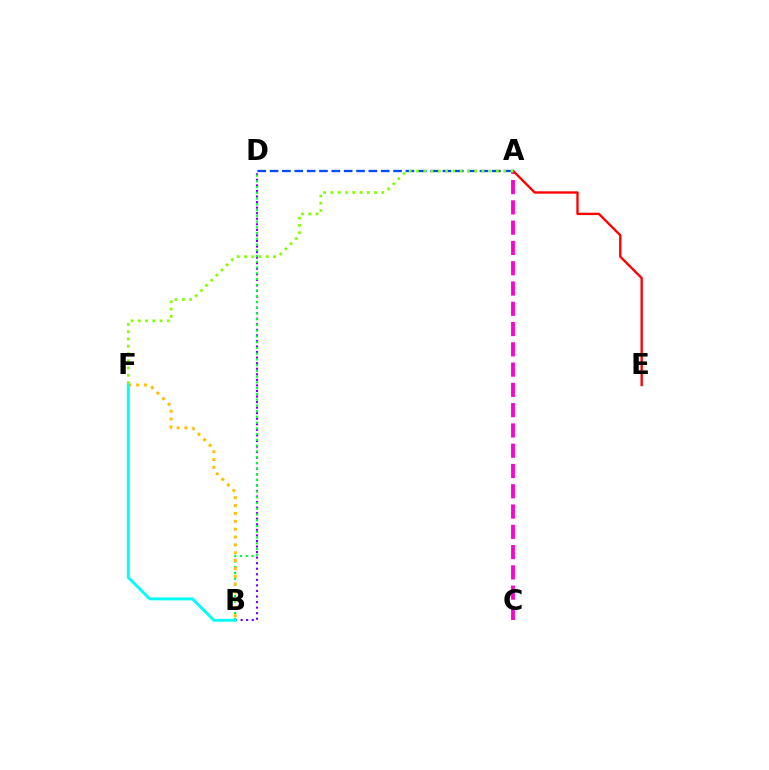{('B', 'D'): [{'color': '#7200ff', 'line_style': 'dotted', 'thickness': 1.51}, {'color': '#00ff39', 'line_style': 'dotted', 'thickness': 1.56}], ('A', 'C'): [{'color': '#ff00cf', 'line_style': 'dashed', 'thickness': 2.75}], ('A', 'E'): [{'color': '#ff0000', 'line_style': 'solid', 'thickness': 1.7}], ('B', 'F'): [{'color': '#ffbd00', 'line_style': 'dotted', 'thickness': 2.13}, {'color': '#00fff6', 'line_style': 'solid', 'thickness': 2.1}], ('A', 'D'): [{'color': '#004bff', 'line_style': 'dashed', 'thickness': 1.68}], ('A', 'F'): [{'color': '#84ff00', 'line_style': 'dotted', 'thickness': 1.97}]}